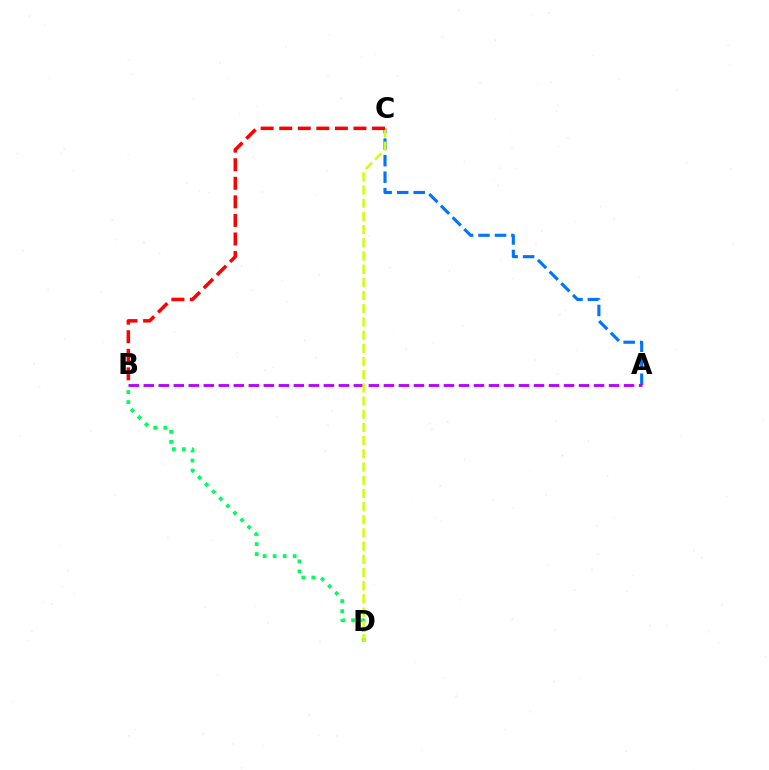{('A', 'C'): [{'color': '#0074ff', 'line_style': 'dashed', 'thickness': 2.24}], ('B', 'D'): [{'color': '#00ff5c', 'line_style': 'dotted', 'thickness': 2.72}], ('A', 'B'): [{'color': '#b900ff', 'line_style': 'dashed', 'thickness': 2.04}], ('C', 'D'): [{'color': '#d1ff00', 'line_style': 'dashed', 'thickness': 1.79}], ('B', 'C'): [{'color': '#ff0000', 'line_style': 'dashed', 'thickness': 2.52}]}